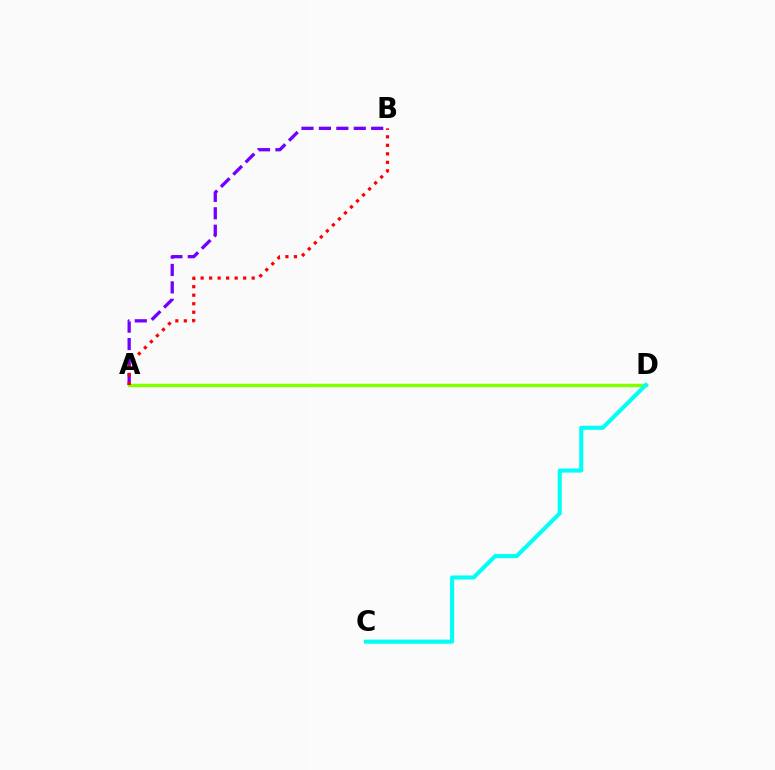{('A', 'D'): [{'color': '#84ff00', 'line_style': 'solid', 'thickness': 2.48}], ('A', 'B'): [{'color': '#7200ff', 'line_style': 'dashed', 'thickness': 2.37}, {'color': '#ff0000', 'line_style': 'dotted', 'thickness': 2.31}], ('C', 'D'): [{'color': '#00fff6', 'line_style': 'solid', 'thickness': 2.93}]}